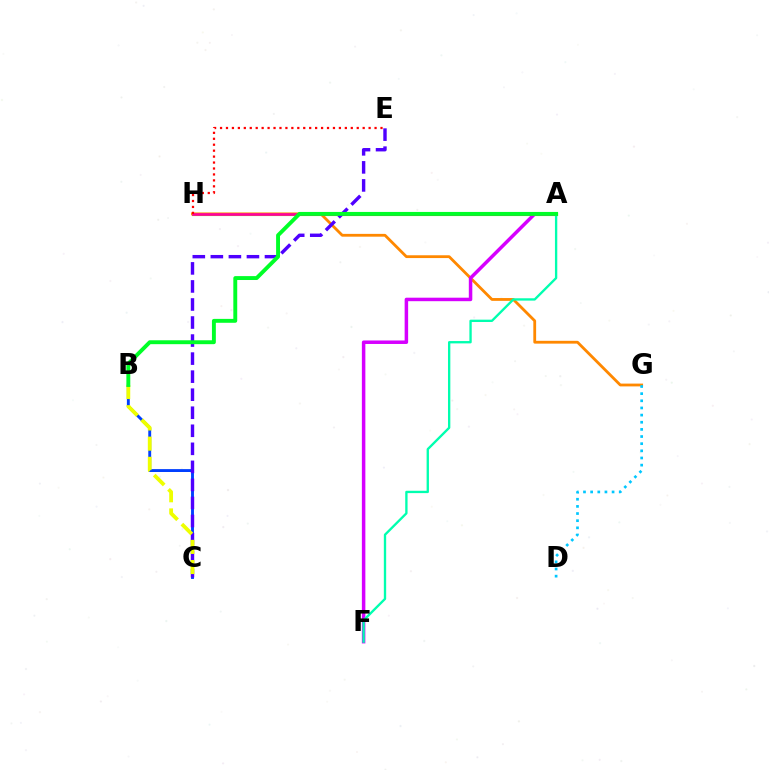{('A', 'H'): [{'color': '#66ff00', 'line_style': 'solid', 'thickness': 2.26}, {'color': '#ff00a0', 'line_style': 'solid', 'thickness': 1.89}], ('G', 'H'): [{'color': '#ff8800', 'line_style': 'solid', 'thickness': 2.02}], ('B', 'C'): [{'color': '#003fff', 'line_style': 'solid', 'thickness': 2.07}, {'color': '#eeff00', 'line_style': 'dashed', 'thickness': 2.74}], ('A', 'F'): [{'color': '#d600ff', 'line_style': 'solid', 'thickness': 2.52}, {'color': '#00ffaf', 'line_style': 'solid', 'thickness': 1.68}], ('D', 'G'): [{'color': '#00c7ff', 'line_style': 'dotted', 'thickness': 1.94}], ('C', 'E'): [{'color': '#4f00ff', 'line_style': 'dashed', 'thickness': 2.45}], ('E', 'H'): [{'color': '#ff0000', 'line_style': 'dotted', 'thickness': 1.61}], ('A', 'B'): [{'color': '#00ff27', 'line_style': 'solid', 'thickness': 2.81}]}